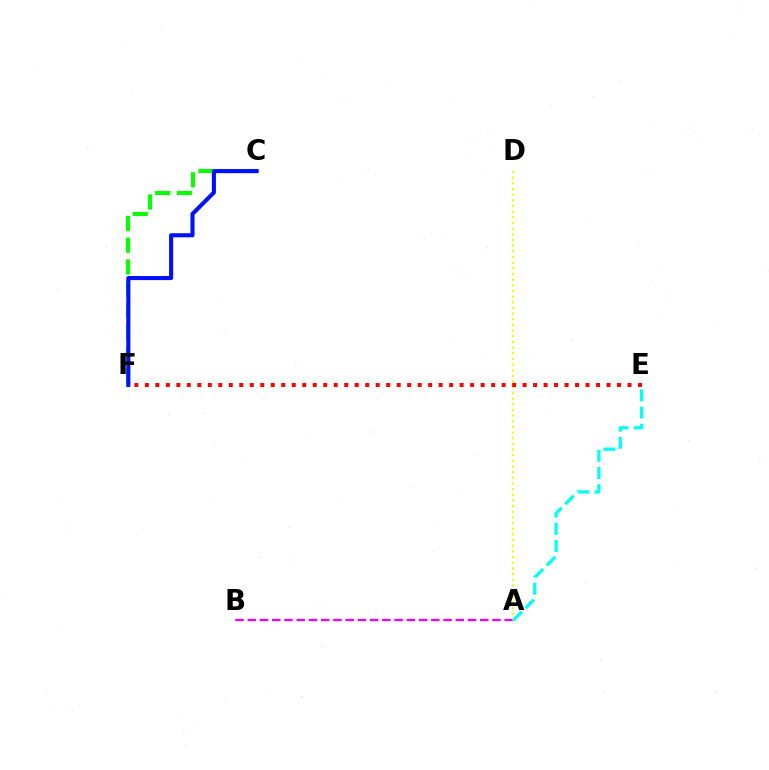{('C', 'F'): [{'color': '#08ff00', 'line_style': 'dashed', 'thickness': 2.95}, {'color': '#0010ff', 'line_style': 'solid', 'thickness': 2.94}], ('A', 'B'): [{'color': '#ee00ff', 'line_style': 'dashed', 'thickness': 1.66}], ('A', 'D'): [{'color': '#fcf500', 'line_style': 'dotted', 'thickness': 1.54}], ('A', 'E'): [{'color': '#00fff6', 'line_style': 'dashed', 'thickness': 2.34}], ('E', 'F'): [{'color': '#ff0000', 'line_style': 'dotted', 'thickness': 2.85}]}